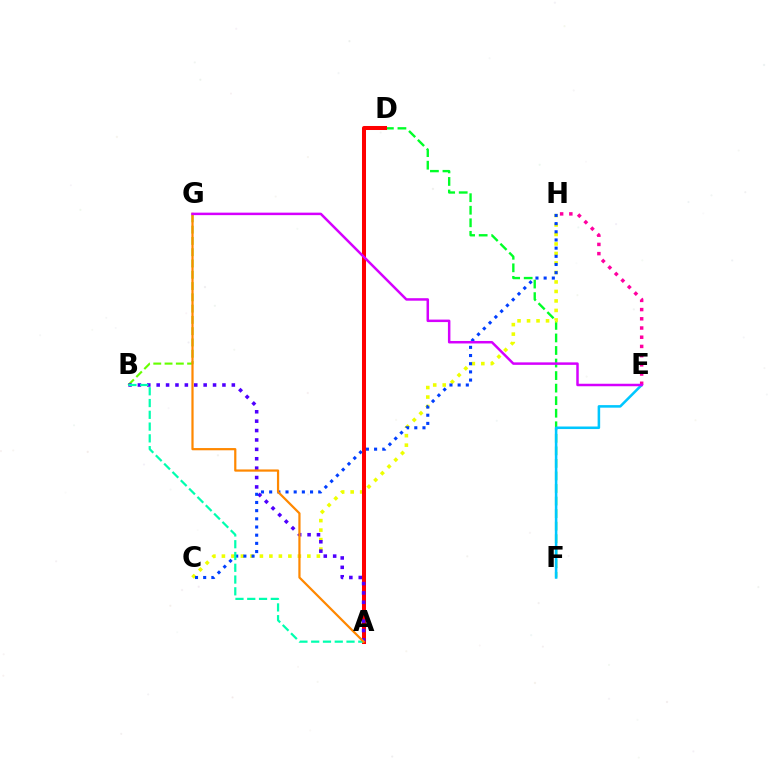{('D', 'F'): [{'color': '#00ff27', 'line_style': 'dashed', 'thickness': 1.7}], ('E', 'F'): [{'color': '#00c7ff', 'line_style': 'solid', 'thickness': 1.84}], ('C', 'H'): [{'color': '#eeff00', 'line_style': 'dotted', 'thickness': 2.58}, {'color': '#003fff', 'line_style': 'dotted', 'thickness': 2.22}], ('A', 'D'): [{'color': '#ff0000', 'line_style': 'solid', 'thickness': 2.9}], ('B', 'G'): [{'color': '#66ff00', 'line_style': 'dashed', 'thickness': 1.53}], ('E', 'H'): [{'color': '#ff00a0', 'line_style': 'dotted', 'thickness': 2.5}], ('A', 'B'): [{'color': '#4f00ff', 'line_style': 'dotted', 'thickness': 2.55}, {'color': '#00ffaf', 'line_style': 'dashed', 'thickness': 1.6}], ('A', 'G'): [{'color': '#ff8800', 'line_style': 'solid', 'thickness': 1.6}], ('E', 'G'): [{'color': '#d600ff', 'line_style': 'solid', 'thickness': 1.79}]}